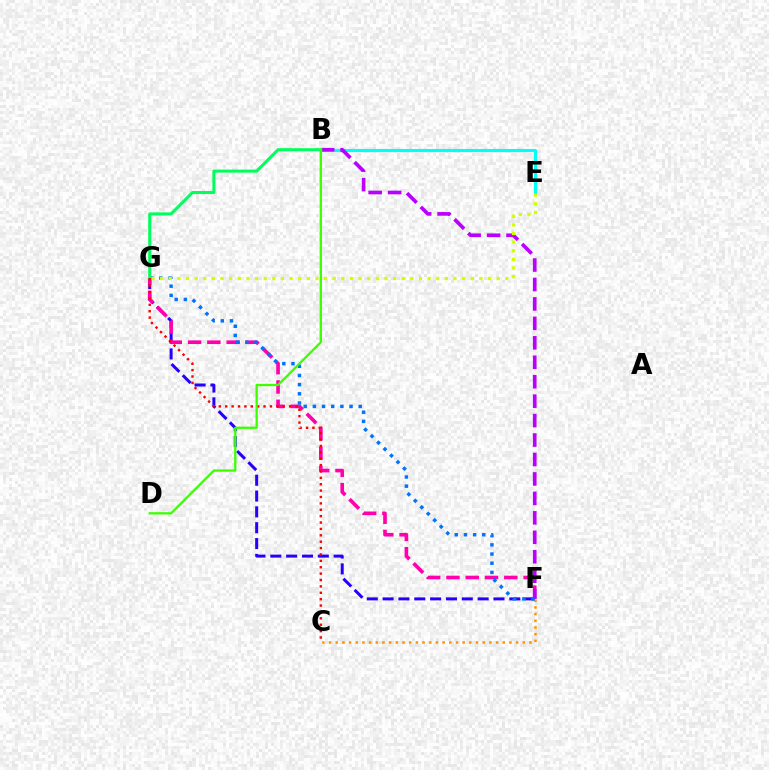{('F', 'G'): [{'color': '#2500ff', 'line_style': 'dashed', 'thickness': 2.15}, {'color': '#ff00ac', 'line_style': 'dashed', 'thickness': 2.62}, {'color': '#0074ff', 'line_style': 'dotted', 'thickness': 2.49}], ('C', 'F'): [{'color': '#ff9400', 'line_style': 'dotted', 'thickness': 1.82}], ('B', 'E'): [{'color': '#00fff6', 'line_style': 'solid', 'thickness': 2.24}], ('B', 'F'): [{'color': '#b900ff', 'line_style': 'dashed', 'thickness': 2.64}], ('B', 'G'): [{'color': '#00ff5c', 'line_style': 'solid', 'thickness': 2.19}], ('C', 'G'): [{'color': '#ff0000', 'line_style': 'dotted', 'thickness': 1.74}], ('B', 'D'): [{'color': '#3dff00', 'line_style': 'solid', 'thickness': 1.66}], ('E', 'G'): [{'color': '#d1ff00', 'line_style': 'dotted', 'thickness': 2.34}]}